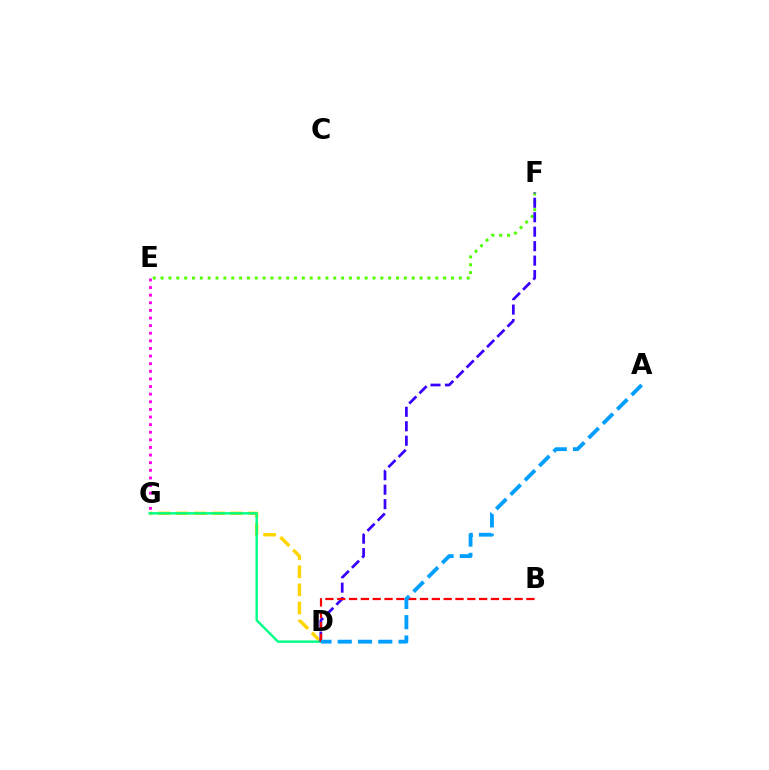{('D', 'G'): [{'color': '#ffd500', 'line_style': 'dashed', 'thickness': 2.46}, {'color': '#00ff86', 'line_style': 'solid', 'thickness': 1.74}], ('E', 'F'): [{'color': '#4fff00', 'line_style': 'dotted', 'thickness': 2.13}], ('E', 'G'): [{'color': '#ff00ed', 'line_style': 'dotted', 'thickness': 2.07}], ('D', 'F'): [{'color': '#3700ff', 'line_style': 'dashed', 'thickness': 1.96}], ('B', 'D'): [{'color': '#ff0000', 'line_style': 'dashed', 'thickness': 1.61}], ('A', 'D'): [{'color': '#009eff', 'line_style': 'dashed', 'thickness': 2.76}]}